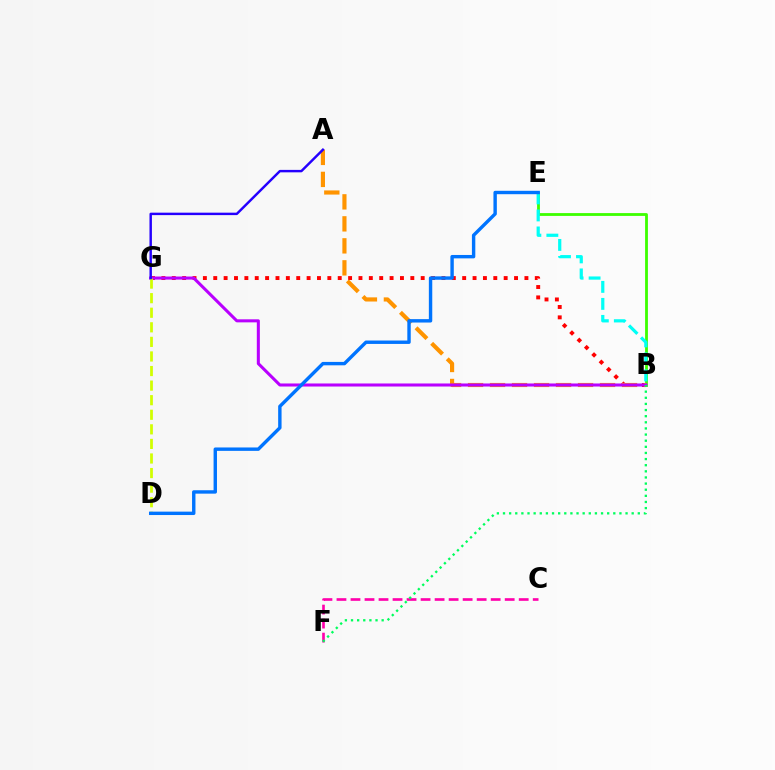{('B', 'G'): [{'color': '#ff0000', 'line_style': 'dotted', 'thickness': 2.82}, {'color': '#b900ff', 'line_style': 'solid', 'thickness': 2.19}], ('B', 'E'): [{'color': '#3dff00', 'line_style': 'solid', 'thickness': 2.03}, {'color': '#00fff6', 'line_style': 'dashed', 'thickness': 2.31}], ('A', 'B'): [{'color': '#ff9400', 'line_style': 'dashed', 'thickness': 2.99}], ('C', 'F'): [{'color': '#ff00ac', 'line_style': 'dashed', 'thickness': 1.9}], ('B', 'F'): [{'color': '#00ff5c', 'line_style': 'dotted', 'thickness': 1.66}], ('D', 'G'): [{'color': '#d1ff00', 'line_style': 'dashed', 'thickness': 1.98}], ('A', 'G'): [{'color': '#2500ff', 'line_style': 'solid', 'thickness': 1.76}], ('D', 'E'): [{'color': '#0074ff', 'line_style': 'solid', 'thickness': 2.45}]}